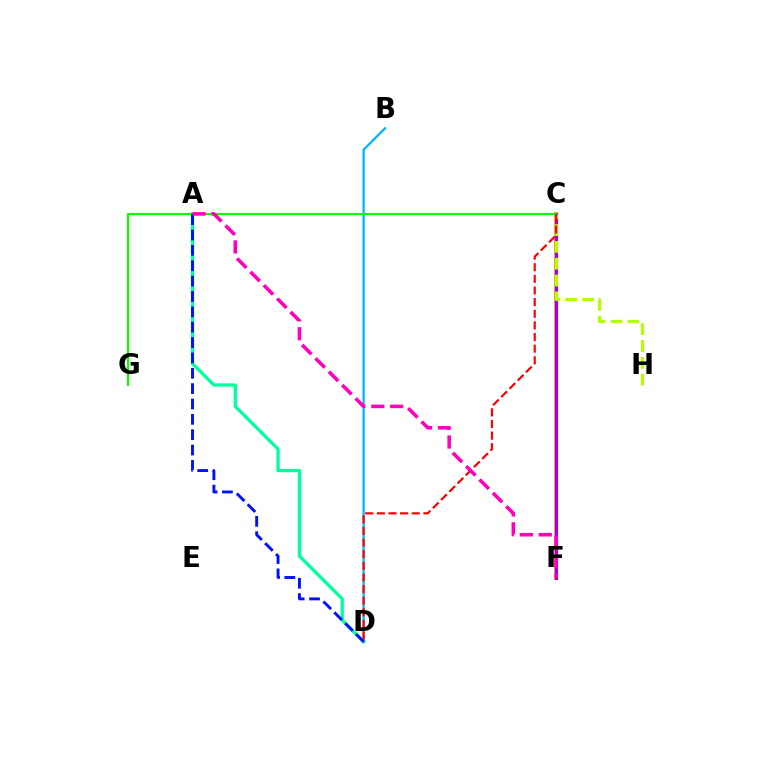{('A', 'D'): [{'color': '#00ff9d', 'line_style': 'solid', 'thickness': 2.37}, {'color': '#0010ff', 'line_style': 'dashed', 'thickness': 2.09}], ('C', 'F'): [{'color': '#ffa500', 'line_style': 'solid', 'thickness': 2.73}, {'color': '#9b00ff', 'line_style': 'solid', 'thickness': 2.29}], ('C', 'H'): [{'color': '#b3ff00', 'line_style': 'dashed', 'thickness': 2.29}], ('B', 'D'): [{'color': '#00b5ff', 'line_style': 'solid', 'thickness': 1.63}], ('C', 'G'): [{'color': '#08ff00', 'line_style': 'solid', 'thickness': 1.53}], ('C', 'D'): [{'color': '#ff0000', 'line_style': 'dashed', 'thickness': 1.58}], ('A', 'F'): [{'color': '#ff00bd', 'line_style': 'dashed', 'thickness': 2.57}]}